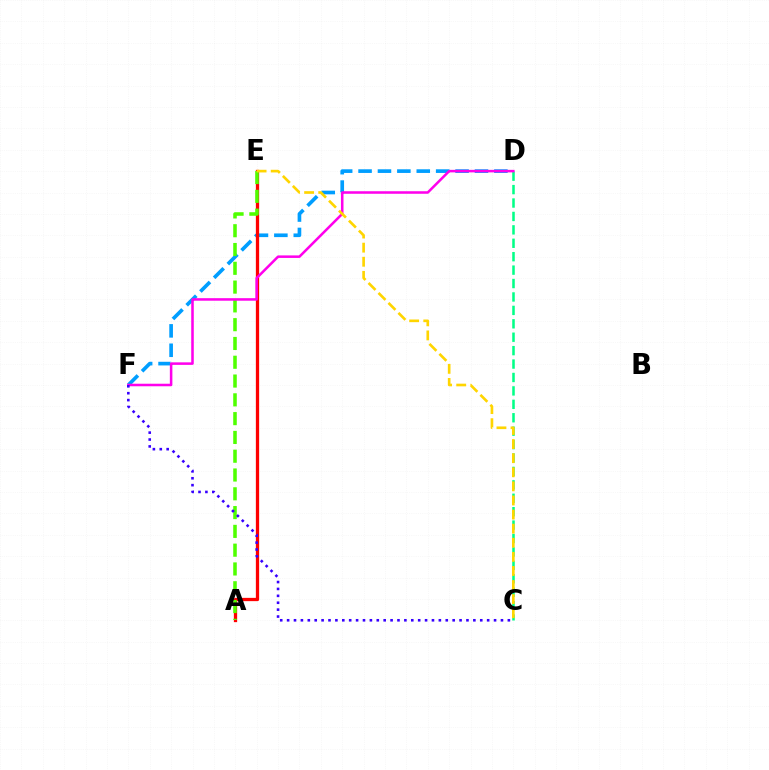{('D', 'F'): [{'color': '#009eff', 'line_style': 'dashed', 'thickness': 2.64}, {'color': '#ff00ed', 'line_style': 'solid', 'thickness': 1.83}], ('C', 'D'): [{'color': '#00ff86', 'line_style': 'dashed', 'thickness': 1.82}], ('A', 'E'): [{'color': '#ff0000', 'line_style': 'solid', 'thickness': 2.36}, {'color': '#4fff00', 'line_style': 'dashed', 'thickness': 2.55}], ('C', 'E'): [{'color': '#ffd500', 'line_style': 'dashed', 'thickness': 1.92}], ('C', 'F'): [{'color': '#3700ff', 'line_style': 'dotted', 'thickness': 1.87}]}